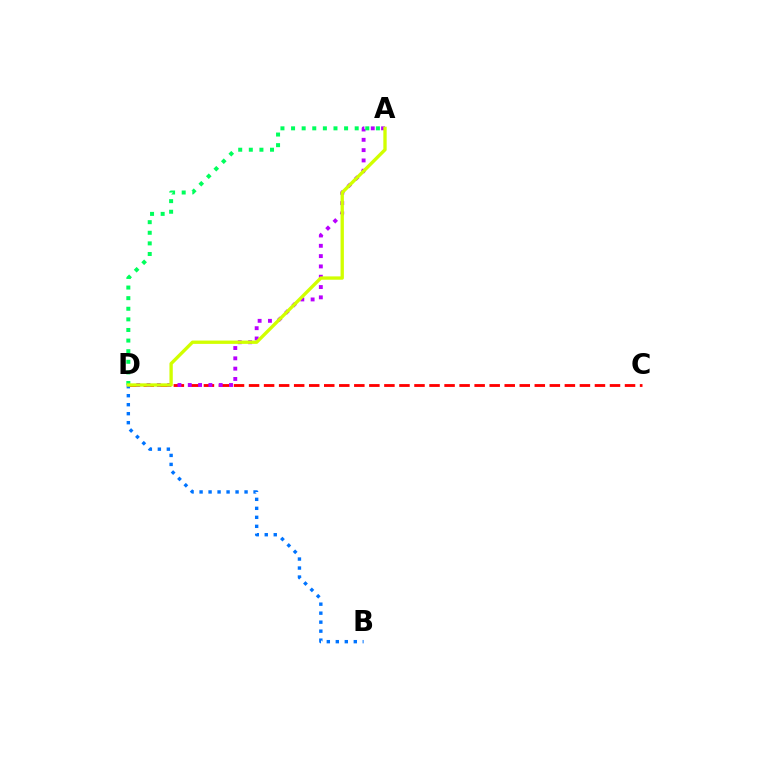{('C', 'D'): [{'color': '#ff0000', 'line_style': 'dashed', 'thickness': 2.04}], ('A', 'D'): [{'color': '#b900ff', 'line_style': 'dotted', 'thickness': 2.8}, {'color': '#00ff5c', 'line_style': 'dotted', 'thickness': 2.88}, {'color': '#d1ff00', 'line_style': 'solid', 'thickness': 2.4}], ('B', 'D'): [{'color': '#0074ff', 'line_style': 'dotted', 'thickness': 2.44}]}